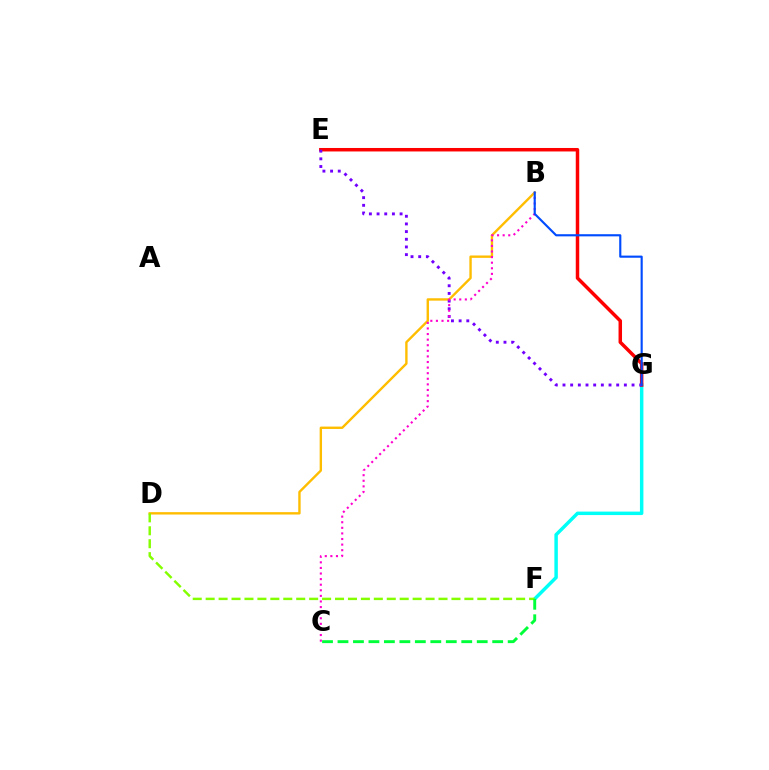{('F', 'G'): [{'color': '#00fff6', 'line_style': 'solid', 'thickness': 2.49}], ('E', 'G'): [{'color': '#ff0000', 'line_style': 'solid', 'thickness': 2.51}, {'color': '#7200ff', 'line_style': 'dotted', 'thickness': 2.08}], ('B', 'D'): [{'color': '#ffbd00', 'line_style': 'solid', 'thickness': 1.71}], ('D', 'F'): [{'color': '#84ff00', 'line_style': 'dashed', 'thickness': 1.76}], ('C', 'F'): [{'color': '#00ff39', 'line_style': 'dashed', 'thickness': 2.1}], ('B', 'C'): [{'color': '#ff00cf', 'line_style': 'dotted', 'thickness': 1.52}], ('B', 'G'): [{'color': '#004bff', 'line_style': 'solid', 'thickness': 1.54}]}